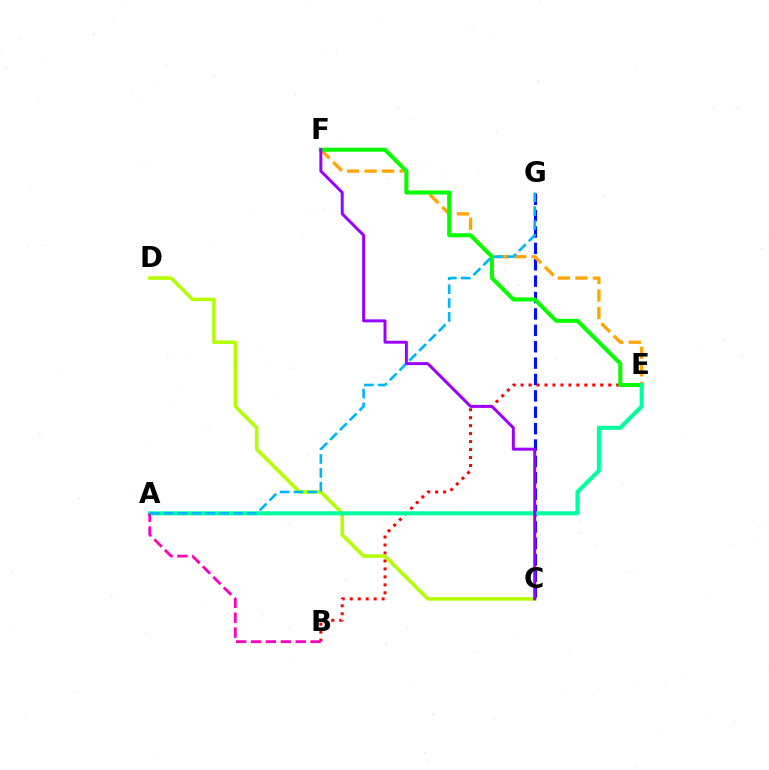{('C', 'G'): [{'color': '#0010ff', 'line_style': 'dashed', 'thickness': 2.23}], ('E', 'F'): [{'color': '#ffa500', 'line_style': 'dashed', 'thickness': 2.38}, {'color': '#08ff00', 'line_style': 'solid', 'thickness': 2.9}], ('B', 'E'): [{'color': '#ff0000', 'line_style': 'dotted', 'thickness': 2.16}], ('C', 'D'): [{'color': '#b3ff00', 'line_style': 'solid', 'thickness': 2.53}], ('A', 'E'): [{'color': '#00ff9d', 'line_style': 'solid', 'thickness': 2.94}], ('A', 'B'): [{'color': '#ff00bd', 'line_style': 'dashed', 'thickness': 2.02}], ('A', 'G'): [{'color': '#00b5ff', 'line_style': 'dashed', 'thickness': 1.88}], ('C', 'F'): [{'color': '#9b00ff', 'line_style': 'solid', 'thickness': 2.13}]}